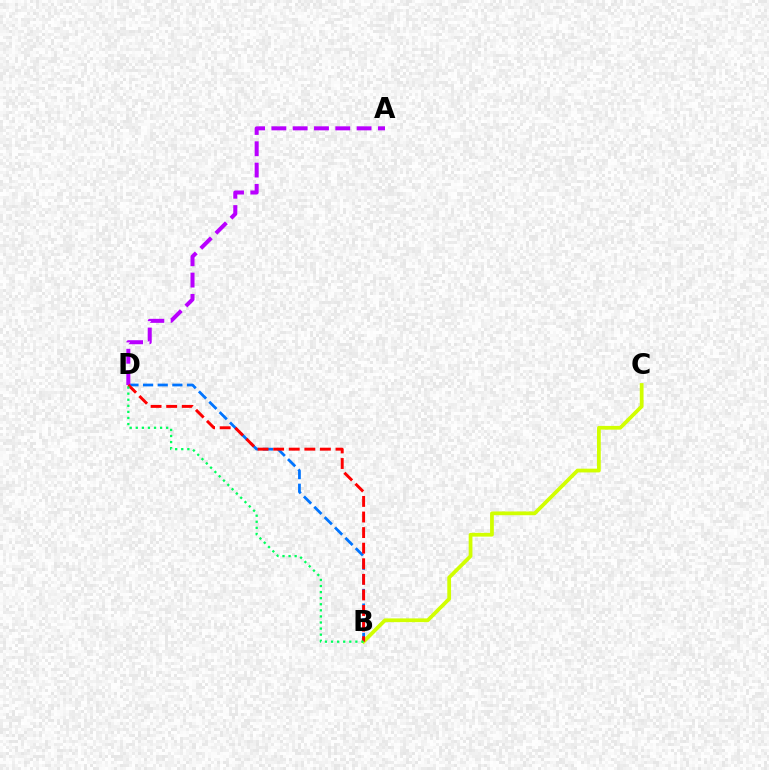{('B', 'D'): [{'color': '#0074ff', 'line_style': 'dashed', 'thickness': 1.99}, {'color': '#ff0000', 'line_style': 'dashed', 'thickness': 2.12}, {'color': '#00ff5c', 'line_style': 'dotted', 'thickness': 1.65}], ('A', 'D'): [{'color': '#b900ff', 'line_style': 'dashed', 'thickness': 2.89}], ('B', 'C'): [{'color': '#d1ff00', 'line_style': 'solid', 'thickness': 2.7}]}